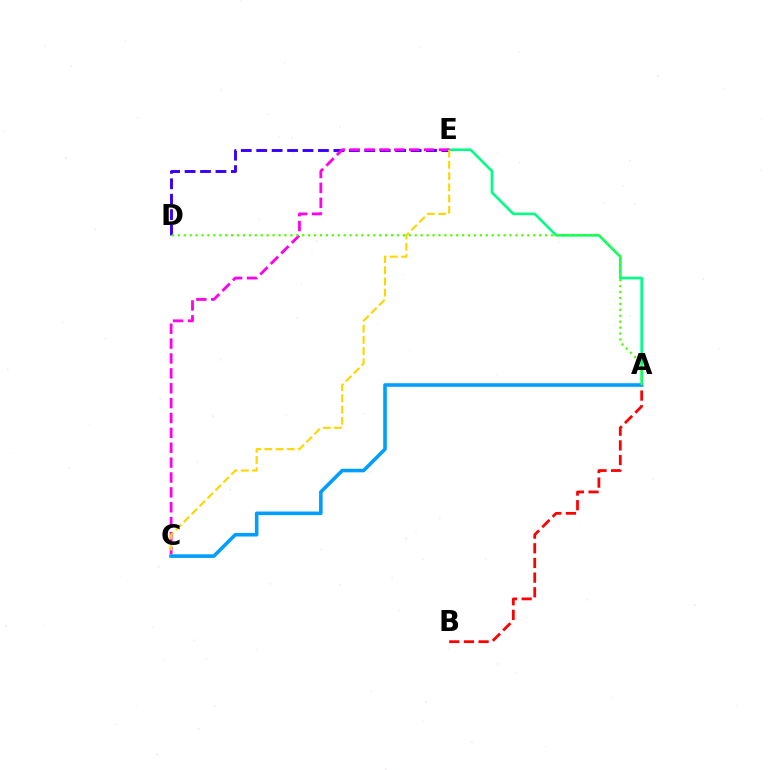{('A', 'E'): [{'color': '#00ff86', 'line_style': 'solid', 'thickness': 1.9}], ('A', 'B'): [{'color': '#ff0000', 'line_style': 'dashed', 'thickness': 1.99}], ('D', 'E'): [{'color': '#3700ff', 'line_style': 'dashed', 'thickness': 2.1}], ('C', 'E'): [{'color': '#ff00ed', 'line_style': 'dashed', 'thickness': 2.02}, {'color': '#ffd500', 'line_style': 'dashed', 'thickness': 1.52}], ('A', 'C'): [{'color': '#009eff', 'line_style': 'solid', 'thickness': 2.58}], ('A', 'D'): [{'color': '#4fff00', 'line_style': 'dotted', 'thickness': 1.61}]}